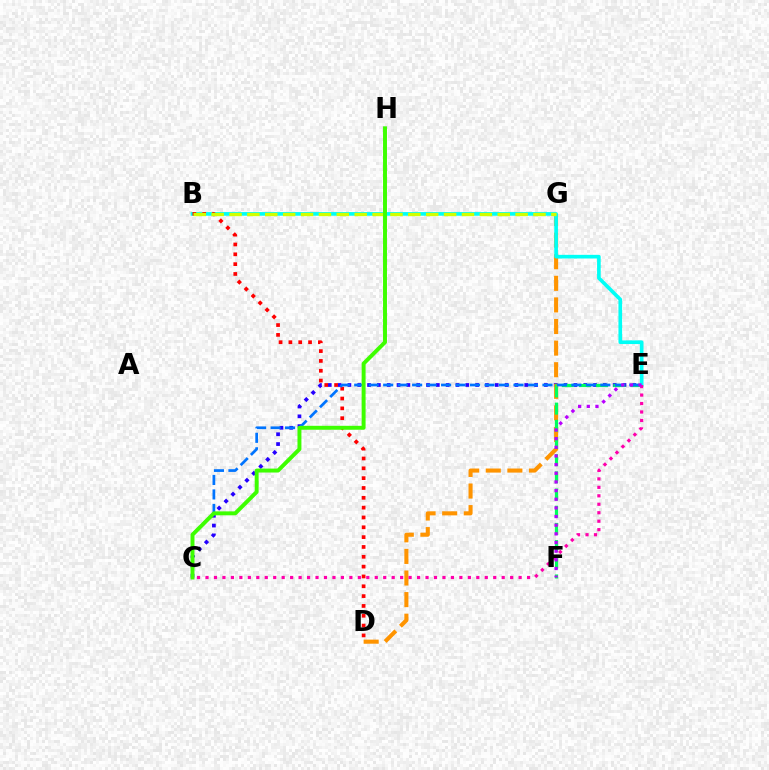{('C', 'E'): [{'color': '#2500ff', 'line_style': 'dotted', 'thickness': 2.67}, {'color': '#0074ff', 'line_style': 'dashed', 'thickness': 1.97}, {'color': '#ff00ac', 'line_style': 'dotted', 'thickness': 2.3}], ('D', 'G'): [{'color': '#ff9400', 'line_style': 'dashed', 'thickness': 2.93}], ('E', 'F'): [{'color': '#00ff5c', 'line_style': 'dashed', 'thickness': 2.33}, {'color': '#b900ff', 'line_style': 'dotted', 'thickness': 2.35}], ('B', 'E'): [{'color': '#00fff6', 'line_style': 'solid', 'thickness': 2.63}], ('B', 'D'): [{'color': '#ff0000', 'line_style': 'dotted', 'thickness': 2.67}], ('B', 'G'): [{'color': '#d1ff00', 'line_style': 'dashed', 'thickness': 2.43}], ('C', 'H'): [{'color': '#3dff00', 'line_style': 'solid', 'thickness': 2.84}]}